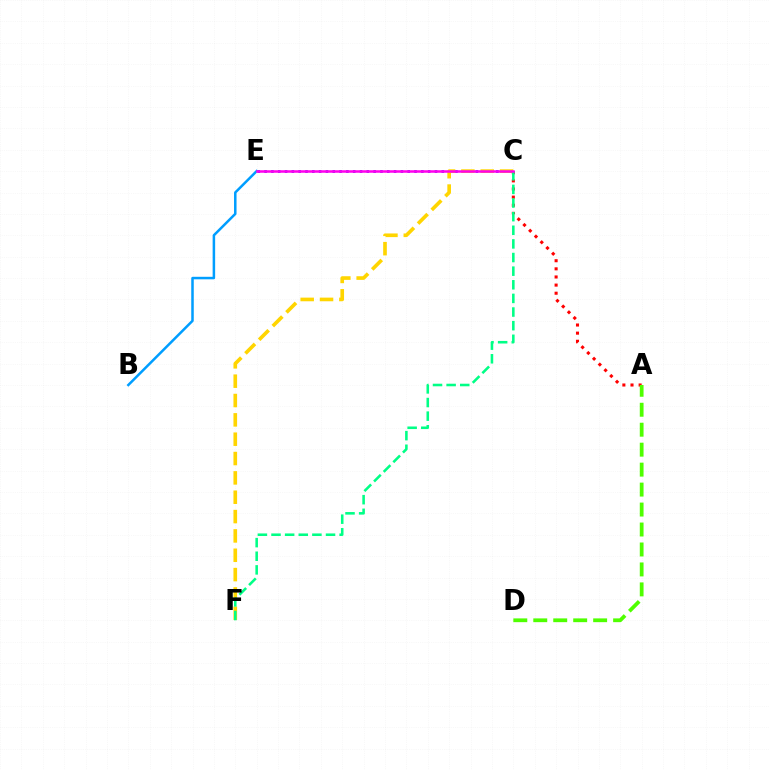{('A', 'C'): [{'color': '#ff0000', 'line_style': 'dotted', 'thickness': 2.21}], ('C', 'E'): [{'color': '#3700ff', 'line_style': 'dotted', 'thickness': 1.85}, {'color': '#ff00ed', 'line_style': 'solid', 'thickness': 1.8}], ('B', 'E'): [{'color': '#009eff', 'line_style': 'solid', 'thickness': 1.81}], ('C', 'F'): [{'color': '#ffd500', 'line_style': 'dashed', 'thickness': 2.63}, {'color': '#00ff86', 'line_style': 'dashed', 'thickness': 1.85}], ('A', 'D'): [{'color': '#4fff00', 'line_style': 'dashed', 'thickness': 2.71}]}